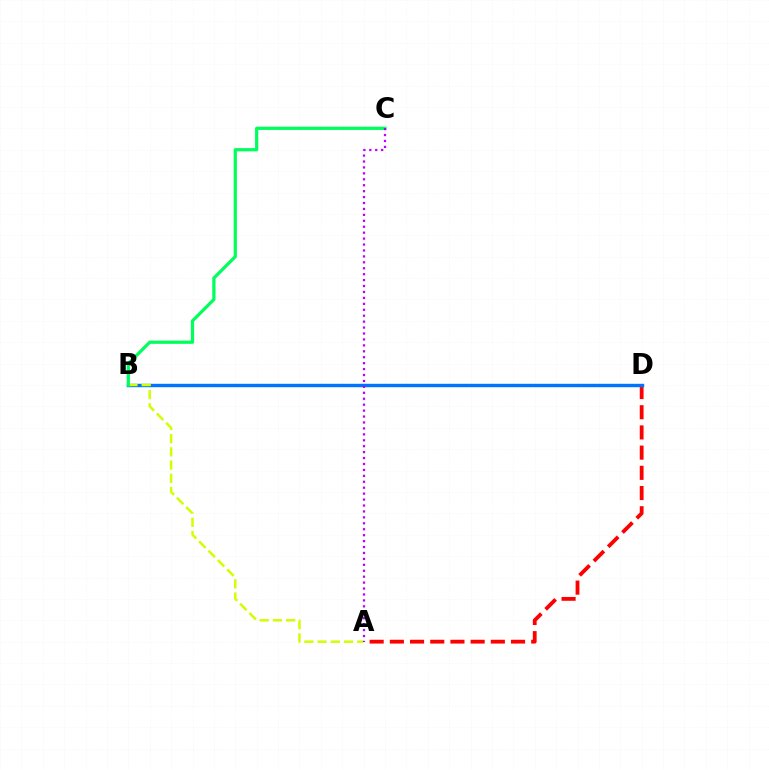{('A', 'D'): [{'color': '#ff0000', 'line_style': 'dashed', 'thickness': 2.74}], ('B', 'D'): [{'color': '#0074ff', 'line_style': 'solid', 'thickness': 2.45}], ('A', 'B'): [{'color': '#d1ff00', 'line_style': 'dashed', 'thickness': 1.8}], ('B', 'C'): [{'color': '#00ff5c', 'line_style': 'solid', 'thickness': 2.32}], ('A', 'C'): [{'color': '#b900ff', 'line_style': 'dotted', 'thickness': 1.61}]}